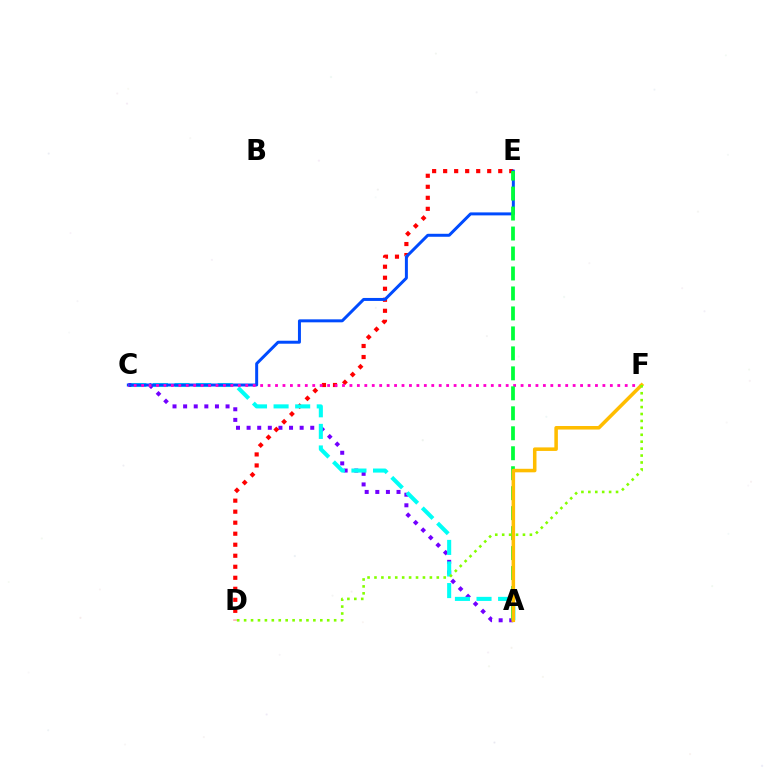{('A', 'C'): [{'color': '#7200ff', 'line_style': 'dotted', 'thickness': 2.88}, {'color': '#00fff6', 'line_style': 'dashed', 'thickness': 2.93}], ('D', 'E'): [{'color': '#ff0000', 'line_style': 'dotted', 'thickness': 2.99}], ('C', 'E'): [{'color': '#004bff', 'line_style': 'solid', 'thickness': 2.15}], ('C', 'F'): [{'color': '#ff00cf', 'line_style': 'dotted', 'thickness': 2.02}], ('A', 'E'): [{'color': '#00ff39', 'line_style': 'dashed', 'thickness': 2.71}], ('A', 'F'): [{'color': '#ffbd00', 'line_style': 'solid', 'thickness': 2.55}], ('D', 'F'): [{'color': '#84ff00', 'line_style': 'dotted', 'thickness': 1.88}]}